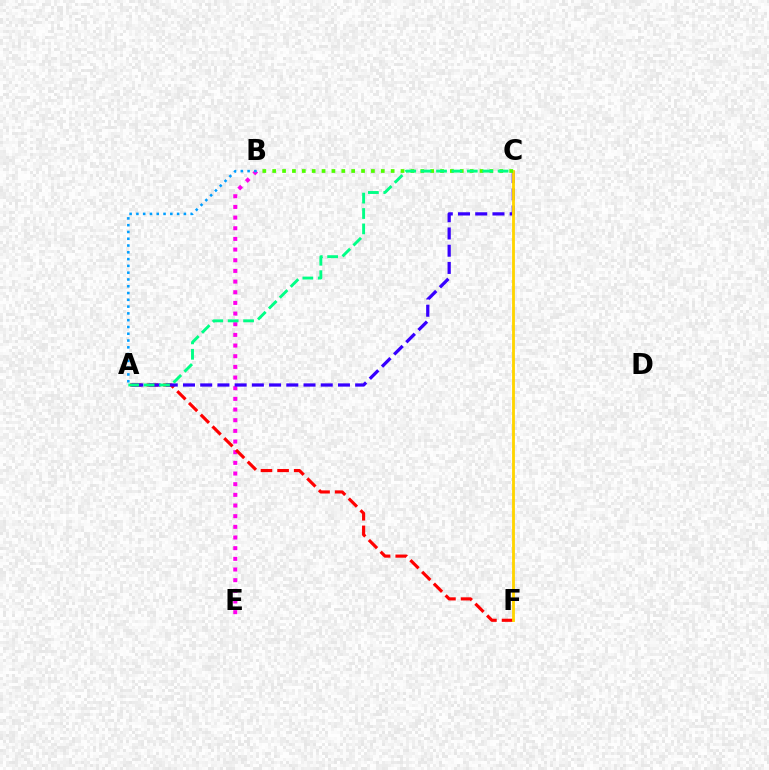{('B', 'E'): [{'color': '#ff00ed', 'line_style': 'dotted', 'thickness': 2.9}], ('A', 'F'): [{'color': '#ff0000', 'line_style': 'dashed', 'thickness': 2.26}], ('A', 'C'): [{'color': '#3700ff', 'line_style': 'dashed', 'thickness': 2.34}, {'color': '#00ff86', 'line_style': 'dashed', 'thickness': 2.09}], ('C', 'F'): [{'color': '#ffd500', 'line_style': 'solid', 'thickness': 2.04}], ('B', 'C'): [{'color': '#4fff00', 'line_style': 'dotted', 'thickness': 2.68}], ('A', 'B'): [{'color': '#009eff', 'line_style': 'dotted', 'thickness': 1.84}]}